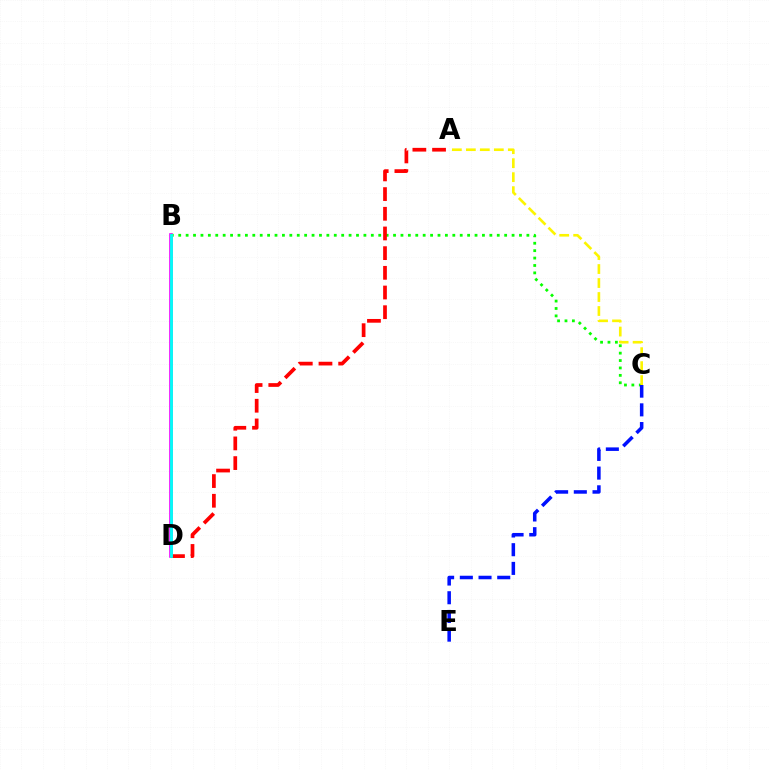{('B', 'D'): [{'color': '#ee00ff', 'line_style': 'solid', 'thickness': 2.61}, {'color': '#00fff6', 'line_style': 'solid', 'thickness': 2.04}], ('B', 'C'): [{'color': '#08ff00', 'line_style': 'dotted', 'thickness': 2.01}], ('A', 'C'): [{'color': '#fcf500', 'line_style': 'dashed', 'thickness': 1.9}], ('A', 'D'): [{'color': '#ff0000', 'line_style': 'dashed', 'thickness': 2.67}], ('C', 'E'): [{'color': '#0010ff', 'line_style': 'dashed', 'thickness': 2.54}]}